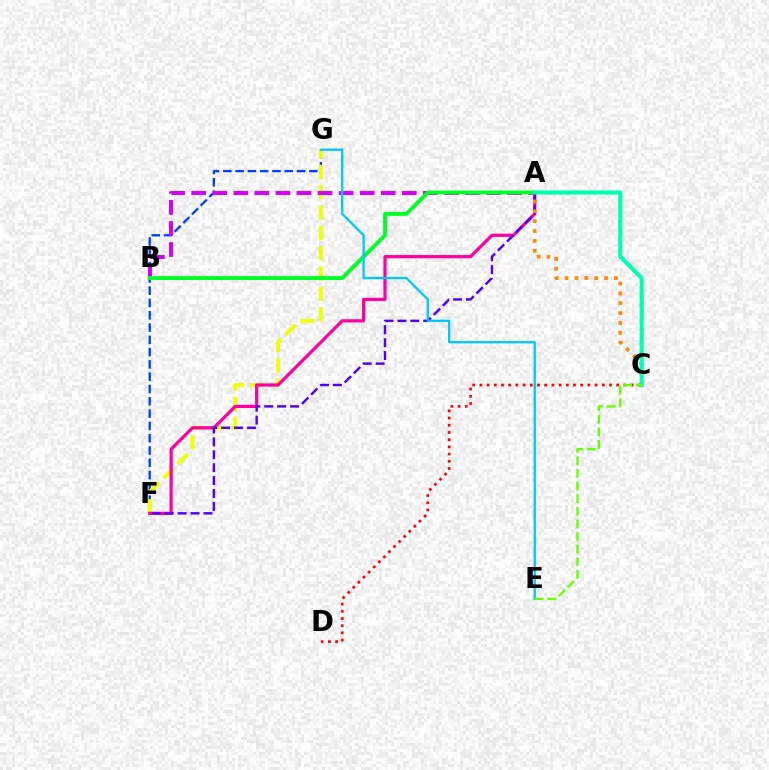{('F', 'G'): [{'color': '#003fff', 'line_style': 'dashed', 'thickness': 1.67}, {'color': '#eeff00', 'line_style': 'dashed', 'thickness': 2.76}], ('A', 'F'): [{'color': '#ff00a0', 'line_style': 'solid', 'thickness': 2.32}, {'color': '#4f00ff', 'line_style': 'dashed', 'thickness': 1.75}], ('A', 'B'): [{'color': '#d600ff', 'line_style': 'dashed', 'thickness': 2.86}, {'color': '#00ff27', 'line_style': 'solid', 'thickness': 2.76}], ('A', 'C'): [{'color': '#ff8800', 'line_style': 'dotted', 'thickness': 2.68}, {'color': '#00ffaf', 'line_style': 'solid', 'thickness': 2.96}], ('C', 'D'): [{'color': '#ff0000', 'line_style': 'dotted', 'thickness': 1.96}], ('E', 'G'): [{'color': '#00c7ff', 'line_style': 'solid', 'thickness': 1.66}], ('C', 'E'): [{'color': '#66ff00', 'line_style': 'dashed', 'thickness': 1.71}]}